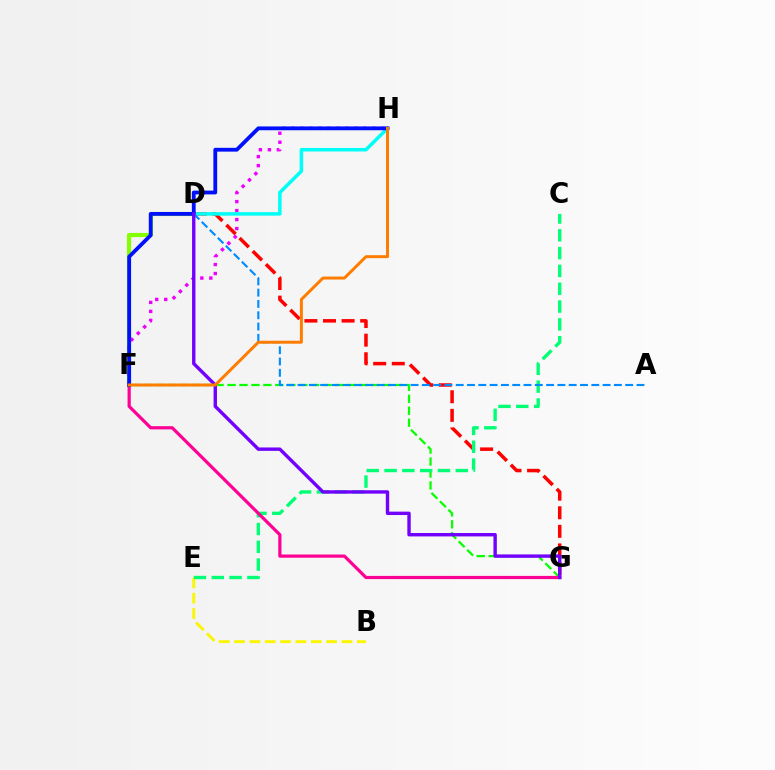{('B', 'E'): [{'color': '#fcf500', 'line_style': 'dashed', 'thickness': 2.08}], ('F', 'G'): [{'color': '#08ff00', 'line_style': 'dashed', 'thickness': 1.62}, {'color': '#ff0094', 'line_style': 'solid', 'thickness': 2.3}], ('D', 'F'): [{'color': '#84ff00', 'line_style': 'solid', 'thickness': 2.96}], ('D', 'G'): [{'color': '#ff0000', 'line_style': 'dashed', 'thickness': 2.53}, {'color': '#7200ff', 'line_style': 'solid', 'thickness': 2.44}], ('F', 'H'): [{'color': '#ee00ff', 'line_style': 'dotted', 'thickness': 2.44}, {'color': '#0010ff', 'line_style': 'solid', 'thickness': 2.74}, {'color': '#ff7c00', 'line_style': 'solid', 'thickness': 2.14}], ('C', 'E'): [{'color': '#00ff74', 'line_style': 'dashed', 'thickness': 2.42}], ('D', 'H'): [{'color': '#00fff6', 'line_style': 'solid', 'thickness': 2.53}], ('A', 'D'): [{'color': '#008cff', 'line_style': 'dashed', 'thickness': 1.53}]}